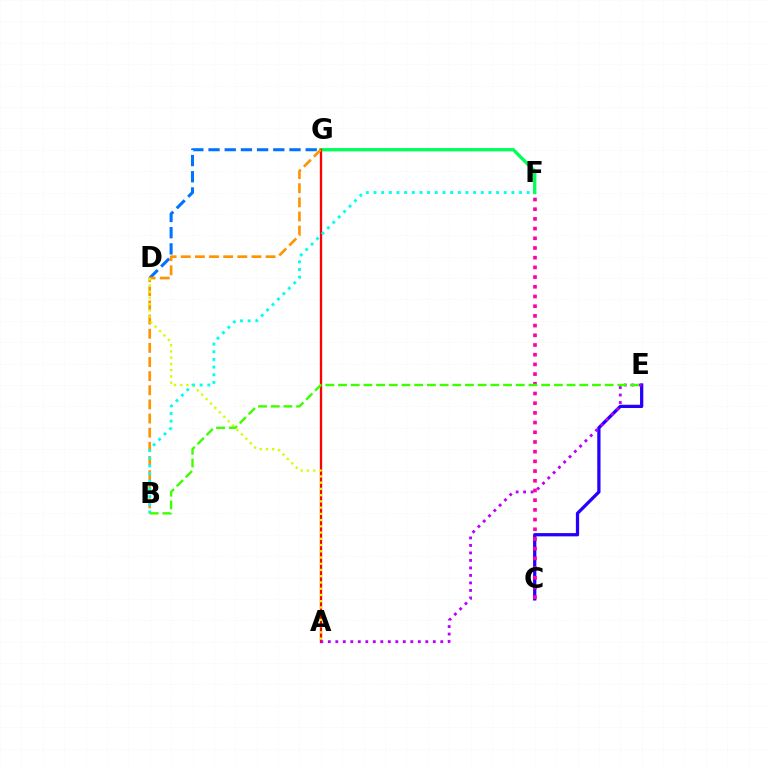{('F', 'G'): [{'color': '#00ff5c', 'line_style': 'solid', 'thickness': 2.4}], ('C', 'E'): [{'color': '#2500ff', 'line_style': 'solid', 'thickness': 2.35}], ('D', 'G'): [{'color': '#0074ff', 'line_style': 'dashed', 'thickness': 2.2}], ('A', 'G'): [{'color': '#ff0000', 'line_style': 'solid', 'thickness': 1.67}], ('B', 'G'): [{'color': '#ff9400', 'line_style': 'dashed', 'thickness': 1.92}], ('A', 'D'): [{'color': '#d1ff00', 'line_style': 'dotted', 'thickness': 1.69}], ('A', 'E'): [{'color': '#b900ff', 'line_style': 'dotted', 'thickness': 2.04}], ('C', 'F'): [{'color': '#ff00ac', 'line_style': 'dotted', 'thickness': 2.64}], ('B', 'F'): [{'color': '#00fff6', 'line_style': 'dotted', 'thickness': 2.08}], ('B', 'E'): [{'color': '#3dff00', 'line_style': 'dashed', 'thickness': 1.72}]}